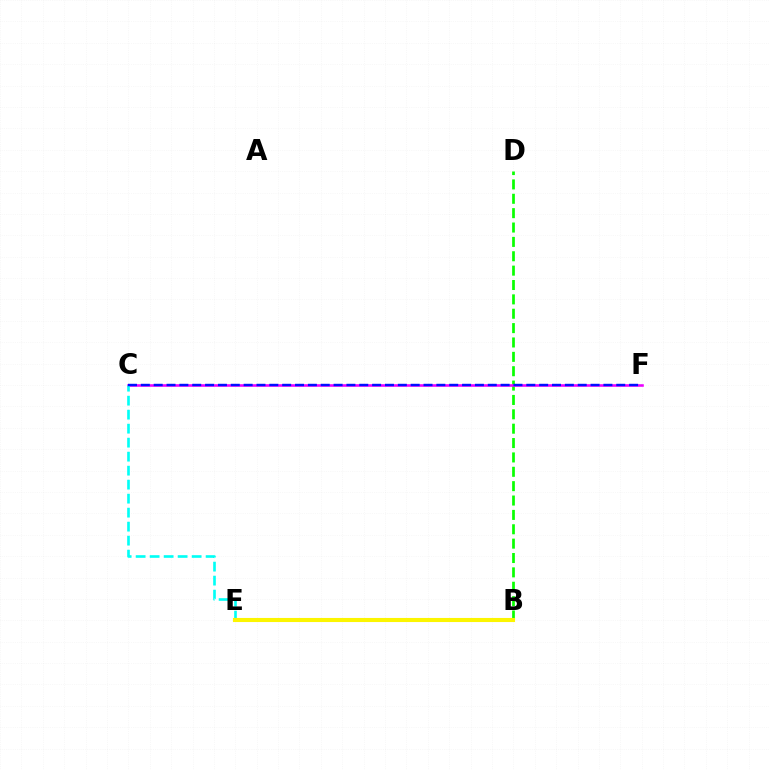{('B', 'D'): [{'color': '#08ff00', 'line_style': 'dashed', 'thickness': 1.95}], ('B', 'E'): [{'color': '#ff0000', 'line_style': 'dashed', 'thickness': 2.1}, {'color': '#fcf500', 'line_style': 'solid', 'thickness': 2.94}], ('C', 'F'): [{'color': '#ee00ff', 'line_style': 'solid', 'thickness': 1.86}, {'color': '#0010ff', 'line_style': 'dashed', 'thickness': 1.75}], ('C', 'E'): [{'color': '#00fff6', 'line_style': 'dashed', 'thickness': 1.9}]}